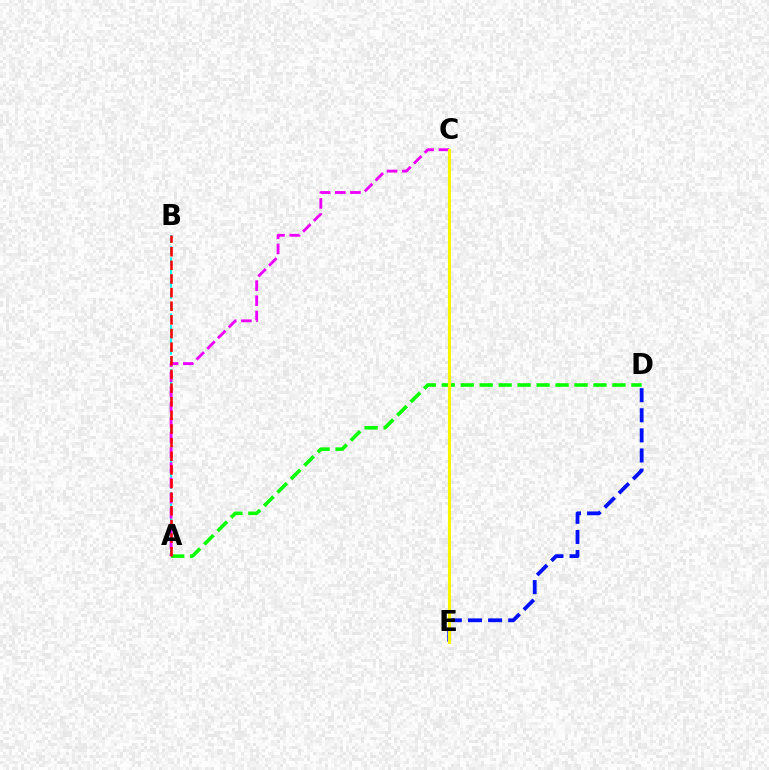{('D', 'E'): [{'color': '#0010ff', 'line_style': 'dashed', 'thickness': 2.73}], ('A', 'D'): [{'color': '#08ff00', 'line_style': 'dashed', 'thickness': 2.58}], ('A', 'B'): [{'color': '#00fff6', 'line_style': 'dashed', 'thickness': 1.52}, {'color': '#ff0000', 'line_style': 'dashed', 'thickness': 1.85}], ('A', 'C'): [{'color': '#ee00ff', 'line_style': 'dashed', 'thickness': 2.06}], ('C', 'E'): [{'color': '#fcf500', 'line_style': 'solid', 'thickness': 2.21}]}